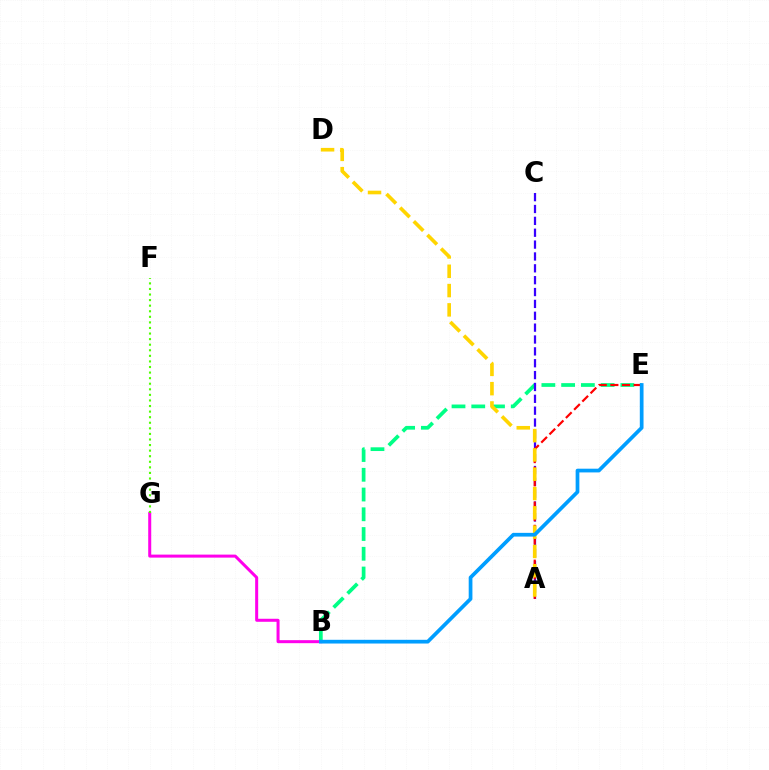{('B', 'G'): [{'color': '#ff00ed', 'line_style': 'solid', 'thickness': 2.17}], ('B', 'E'): [{'color': '#00ff86', 'line_style': 'dashed', 'thickness': 2.68}, {'color': '#009eff', 'line_style': 'solid', 'thickness': 2.68}], ('A', 'C'): [{'color': '#3700ff', 'line_style': 'dashed', 'thickness': 1.61}], ('A', 'E'): [{'color': '#ff0000', 'line_style': 'dashed', 'thickness': 1.58}], ('F', 'G'): [{'color': '#4fff00', 'line_style': 'dotted', 'thickness': 1.51}], ('A', 'D'): [{'color': '#ffd500', 'line_style': 'dashed', 'thickness': 2.62}]}